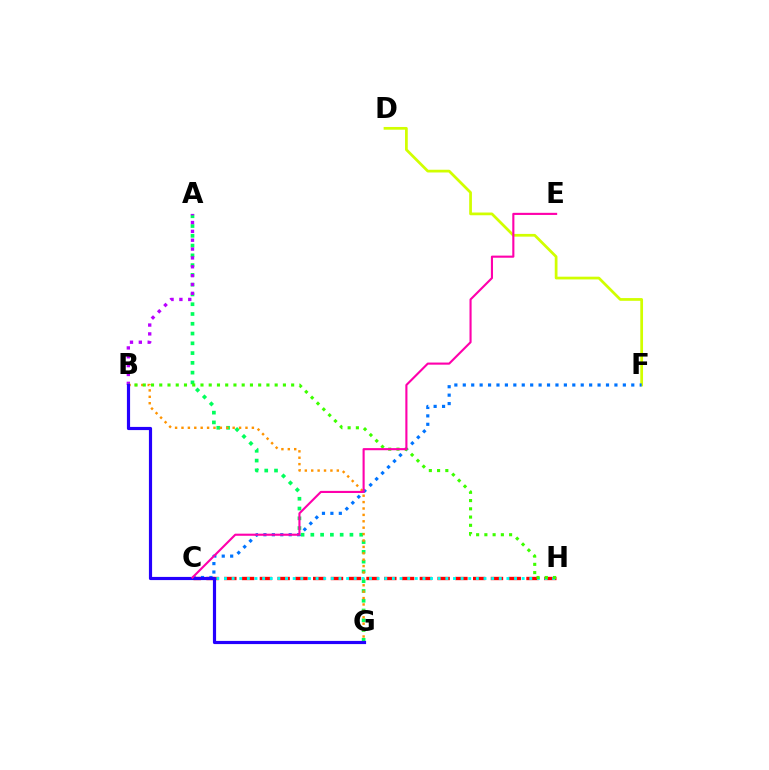{('A', 'G'): [{'color': '#00ff5c', 'line_style': 'dotted', 'thickness': 2.66}], ('C', 'H'): [{'color': '#ff0000', 'line_style': 'dashed', 'thickness': 2.41}, {'color': '#00fff6', 'line_style': 'dotted', 'thickness': 2.07}], ('B', 'G'): [{'color': '#ff9400', 'line_style': 'dotted', 'thickness': 1.74}, {'color': '#2500ff', 'line_style': 'solid', 'thickness': 2.28}], ('D', 'F'): [{'color': '#d1ff00', 'line_style': 'solid', 'thickness': 1.97}], ('A', 'B'): [{'color': '#b900ff', 'line_style': 'dotted', 'thickness': 2.41}], ('C', 'F'): [{'color': '#0074ff', 'line_style': 'dotted', 'thickness': 2.29}], ('B', 'H'): [{'color': '#3dff00', 'line_style': 'dotted', 'thickness': 2.24}], ('C', 'E'): [{'color': '#ff00ac', 'line_style': 'solid', 'thickness': 1.52}]}